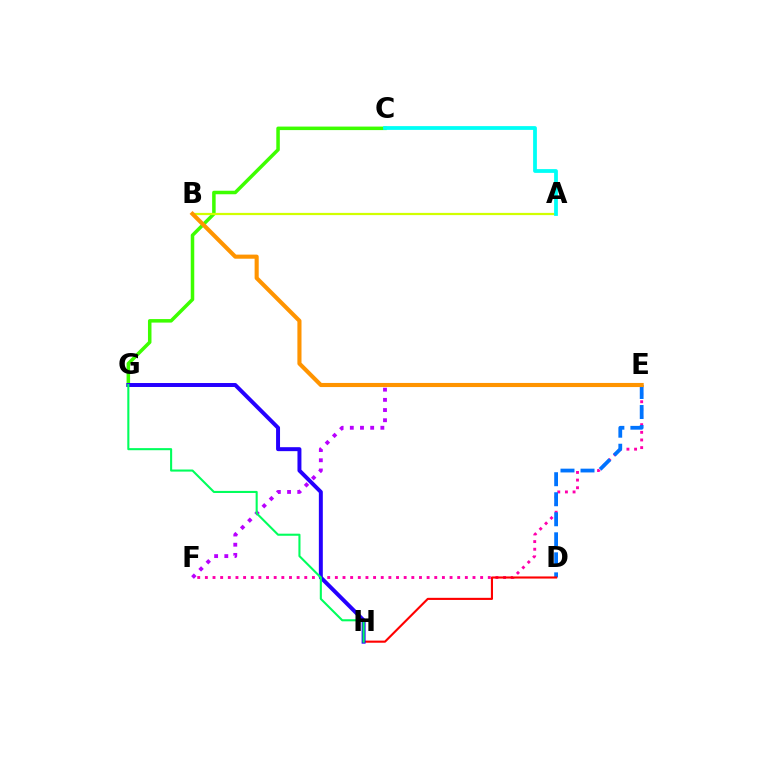{('E', 'F'): [{'color': '#ff00ac', 'line_style': 'dotted', 'thickness': 2.08}, {'color': '#b900ff', 'line_style': 'dotted', 'thickness': 2.77}], ('D', 'E'): [{'color': '#0074ff', 'line_style': 'dashed', 'thickness': 2.72}], ('C', 'G'): [{'color': '#3dff00', 'line_style': 'solid', 'thickness': 2.53}], ('D', 'H'): [{'color': '#ff0000', 'line_style': 'solid', 'thickness': 1.53}], ('A', 'B'): [{'color': '#d1ff00', 'line_style': 'solid', 'thickness': 1.6}], ('A', 'C'): [{'color': '#00fff6', 'line_style': 'solid', 'thickness': 2.72}], ('B', 'E'): [{'color': '#ff9400', 'line_style': 'solid', 'thickness': 2.96}], ('G', 'H'): [{'color': '#2500ff', 'line_style': 'solid', 'thickness': 2.85}, {'color': '#00ff5c', 'line_style': 'solid', 'thickness': 1.5}]}